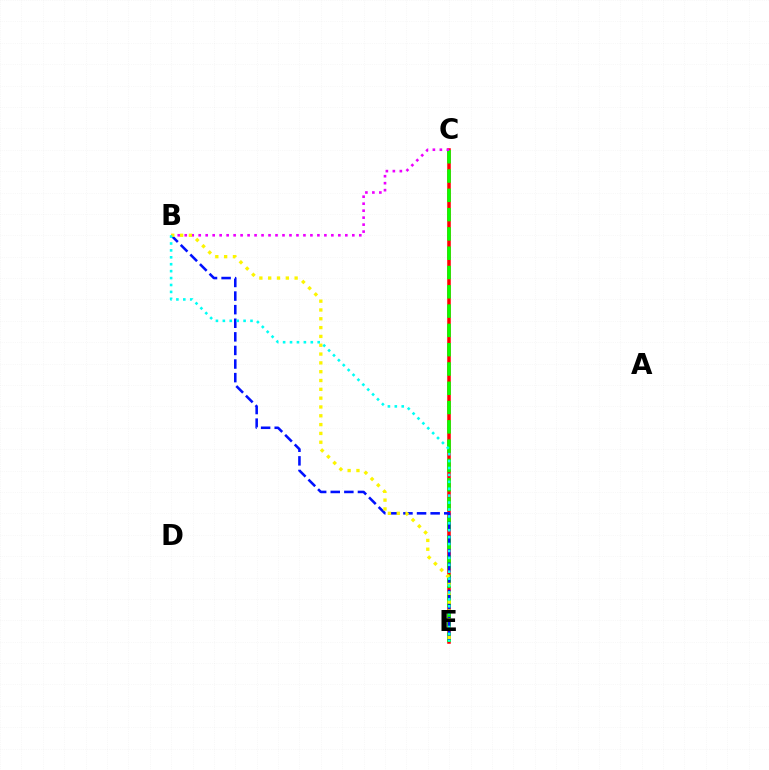{('C', 'E'): [{'color': '#ff0000', 'line_style': 'solid', 'thickness': 2.54}, {'color': '#08ff00', 'line_style': 'dashed', 'thickness': 2.62}], ('B', 'E'): [{'color': '#0010ff', 'line_style': 'dashed', 'thickness': 1.85}, {'color': '#fcf500', 'line_style': 'dotted', 'thickness': 2.4}, {'color': '#00fff6', 'line_style': 'dotted', 'thickness': 1.88}], ('B', 'C'): [{'color': '#ee00ff', 'line_style': 'dotted', 'thickness': 1.9}]}